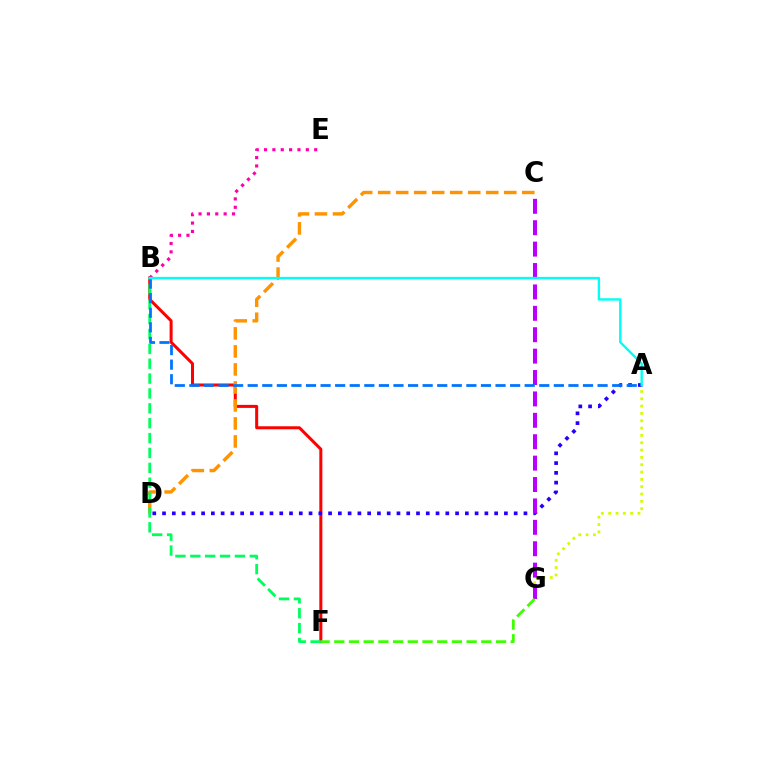{('A', 'G'): [{'color': '#d1ff00', 'line_style': 'dotted', 'thickness': 1.99}], ('B', 'F'): [{'color': '#ff0000', 'line_style': 'solid', 'thickness': 2.17}, {'color': '#00ff5c', 'line_style': 'dashed', 'thickness': 2.02}], ('B', 'E'): [{'color': '#ff00ac', 'line_style': 'dotted', 'thickness': 2.27}], ('A', 'D'): [{'color': '#2500ff', 'line_style': 'dotted', 'thickness': 2.65}], ('C', 'D'): [{'color': '#ff9400', 'line_style': 'dashed', 'thickness': 2.45}], ('C', 'G'): [{'color': '#b900ff', 'line_style': 'dashed', 'thickness': 2.91}], ('F', 'G'): [{'color': '#3dff00', 'line_style': 'dashed', 'thickness': 2.0}], ('A', 'B'): [{'color': '#0074ff', 'line_style': 'dashed', 'thickness': 1.98}, {'color': '#00fff6', 'line_style': 'solid', 'thickness': 1.72}]}